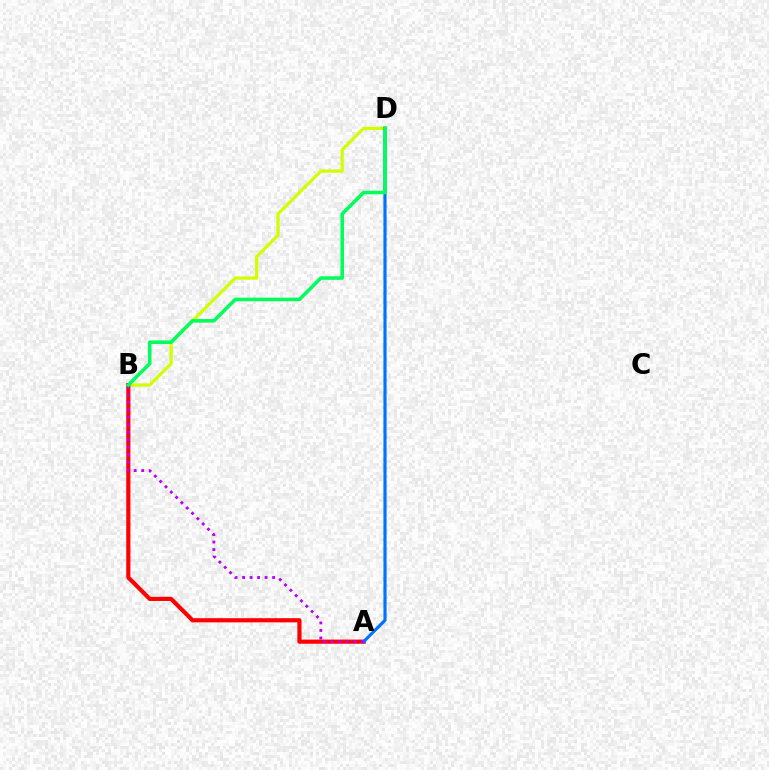{('B', 'D'): [{'color': '#d1ff00', 'line_style': 'solid', 'thickness': 2.3}, {'color': '#00ff5c', 'line_style': 'solid', 'thickness': 2.56}], ('A', 'B'): [{'color': '#ff0000', 'line_style': 'solid', 'thickness': 3.0}, {'color': '#b900ff', 'line_style': 'dotted', 'thickness': 2.04}], ('A', 'D'): [{'color': '#0074ff', 'line_style': 'solid', 'thickness': 2.28}]}